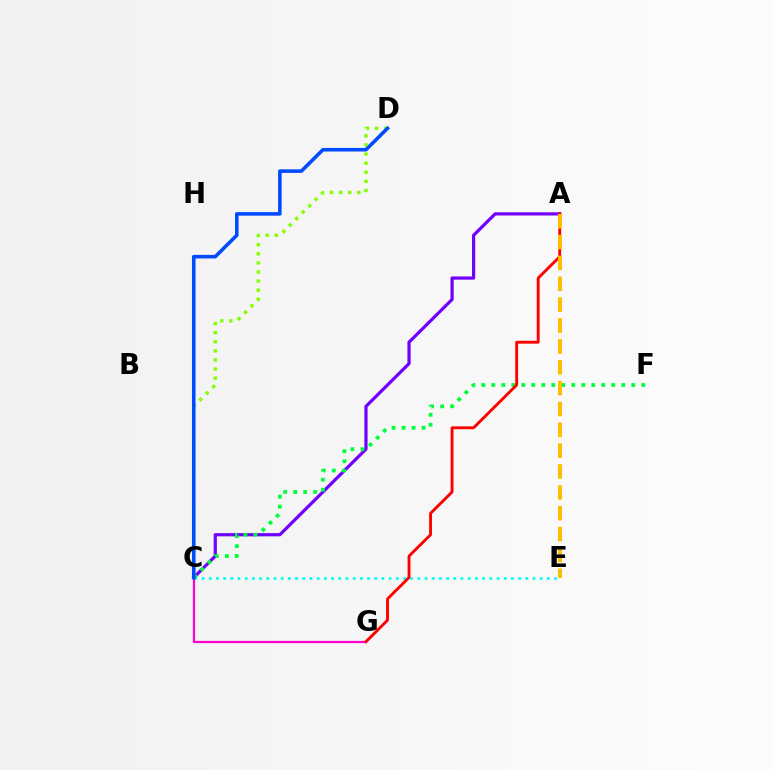{('C', 'G'): [{'color': '#ff00cf', 'line_style': 'solid', 'thickness': 1.6}], ('C', 'E'): [{'color': '#00fff6', 'line_style': 'dotted', 'thickness': 1.95}], ('C', 'D'): [{'color': '#84ff00', 'line_style': 'dotted', 'thickness': 2.48}, {'color': '#004bff', 'line_style': 'solid', 'thickness': 2.57}], ('A', 'C'): [{'color': '#7200ff', 'line_style': 'solid', 'thickness': 2.32}], ('C', 'F'): [{'color': '#00ff39', 'line_style': 'dotted', 'thickness': 2.72}], ('A', 'G'): [{'color': '#ff0000', 'line_style': 'solid', 'thickness': 2.07}], ('A', 'E'): [{'color': '#ffbd00', 'line_style': 'dashed', 'thickness': 2.83}]}